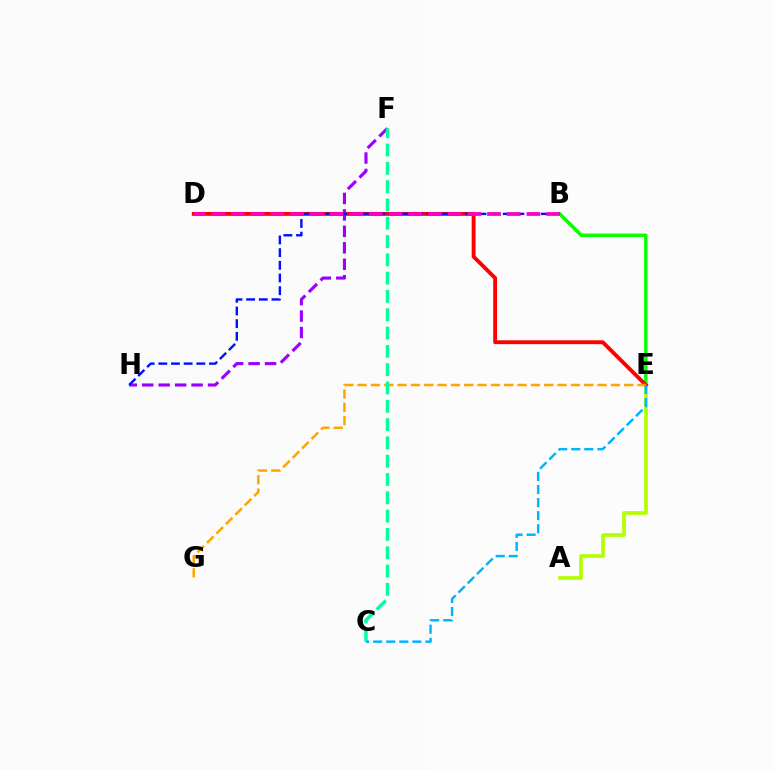{('A', 'E'): [{'color': '#b3ff00', 'line_style': 'solid', 'thickness': 2.67}], ('B', 'E'): [{'color': '#08ff00', 'line_style': 'solid', 'thickness': 2.5}], ('D', 'E'): [{'color': '#ff0000', 'line_style': 'solid', 'thickness': 2.78}], ('F', 'H'): [{'color': '#9b00ff', 'line_style': 'dashed', 'thickness': 2.24}], ('B', 'H'): [{'color': '#0010ff', 'line_style': 'dashed', 'thickness': 1.72}], ('E', 'G'): [{'color': '#ffa500', 'line_style': 'dashed', 'thickness': 1.81}], ('B', 'D'): [{'color': '#ff00bd', 'line_style': 'dashed', 'thickness': 2.68}], ('C', 'F'): [{'color': '#00ff9d', 'line_style': 'dashed', 'thickness': 2.49}], ('C', 'E'): [{'color': '#00b5ff', 'line_style': 'dashed', 'thickness': 1.78}]}